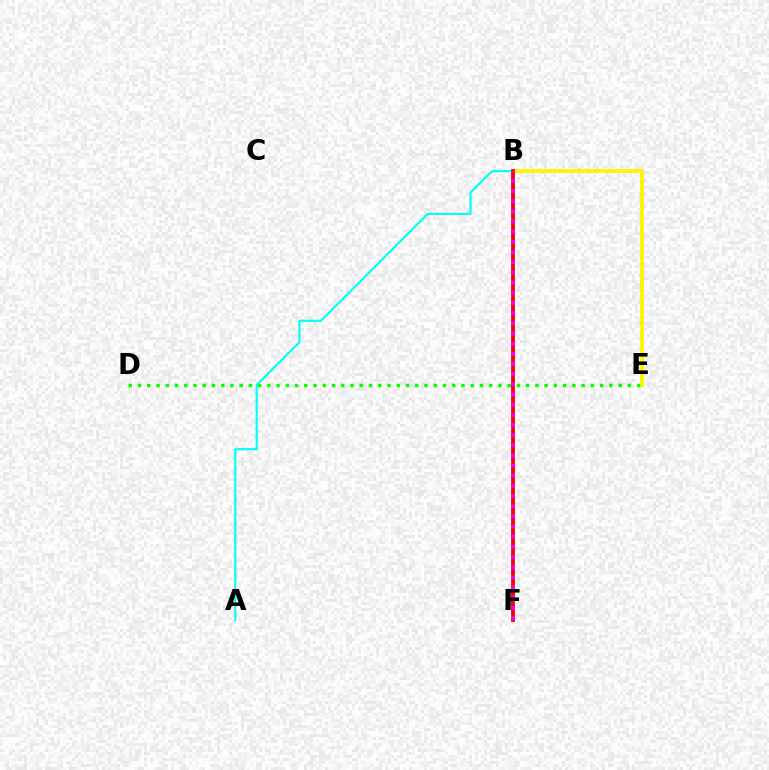{('A', 'B'): [{'color': '#00fff6', 'line_style': 'solid', 'thickness': 1.54}], ('B', 'E'): [{'color': '#fcf500', 'line_style': 'solid', 'thickness': 2.78}], ('B', 'F'): [{'color': '#0010ff', 'line_style': 'solid', 'thickness': 1.74}, {'color': '#ff0000', 'line_style': 'solid', 'thickness': 2.73}, {'color': '#ee00ff', 'line_style': 'dotted', 'thickness': 2.76}], ('D', 'E'): [{'color': '#08ff00', 'line_style': 'dotted', 'thickness': 2.51}]}